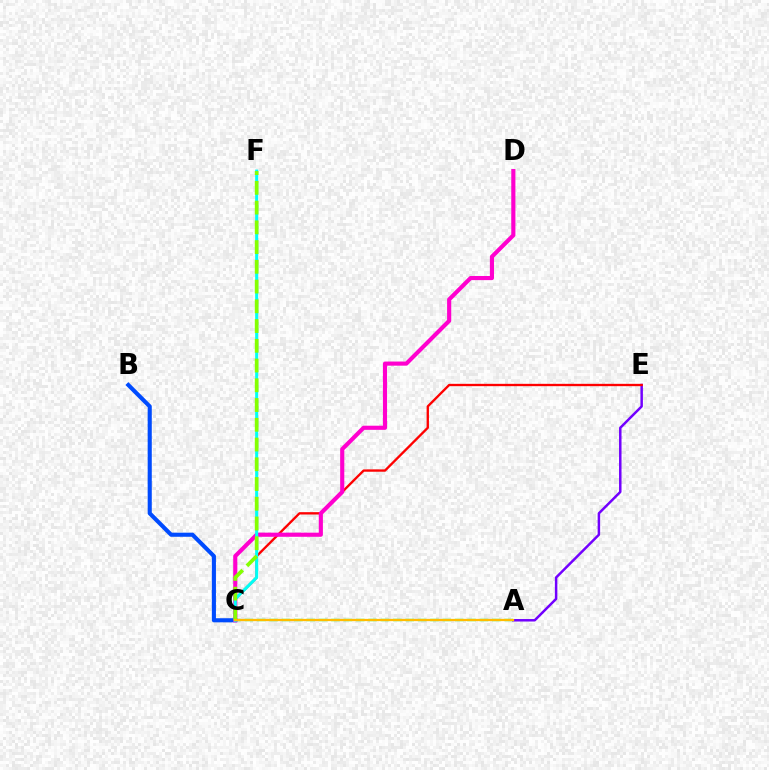{('B', 'C'): [{'color': '#004bff', 'line_style': 'solid', 'thickness': 2.95}], ('A', 'E'): [{'color': '#7200ff', 'line_style': 'solid', 'thickness': 1.79}], ('C', 'E'): [{'color': '#ff0000', 'line_style': 'solid', 'thickness': 1.68}], ('C', 'D'): [{'color': '#ff00cf', 'line_style': 'solid', 'thickness': 2.97}], ('C', 'F'): [{'color': '#00fff6', 'line_style': 'solid', 'thickness': 2.18}, {'color': '#84ff00', 'line_style': 'dashed', 'thickness': 2.68}], ('A', 'C'): [{'color': '#00ff39', 'line_style': 'dashed', 'thickness': 1.68}, {'color': '#ffbd00', 'line_style': 'solid', 'thickness': 1.62}]}